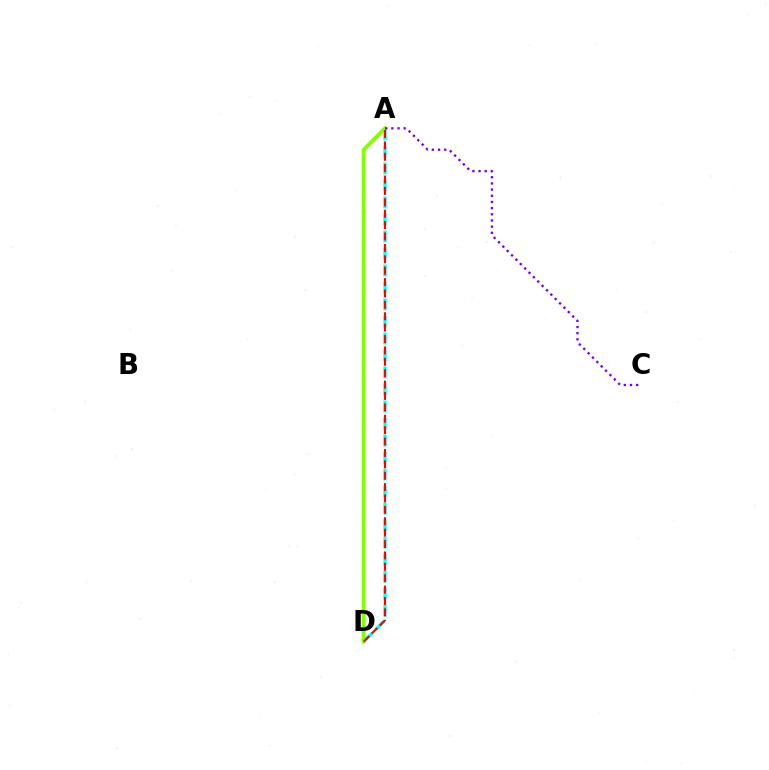{('A', 'D'): [{'color': '#00fff6', 'line_style': 'dashed', 'thickness': 2.31}, {'color': '#84ff00', 'line_style': 'solid', 'thickness': 2.75}, {'color': '#ff0000', 'line_style': 'dashed', 'thickness': 1.55}], ('A', 'C'): [{'color': '#7200ff', 'line_style': 'dotted', 'thickness': 1.68}]}